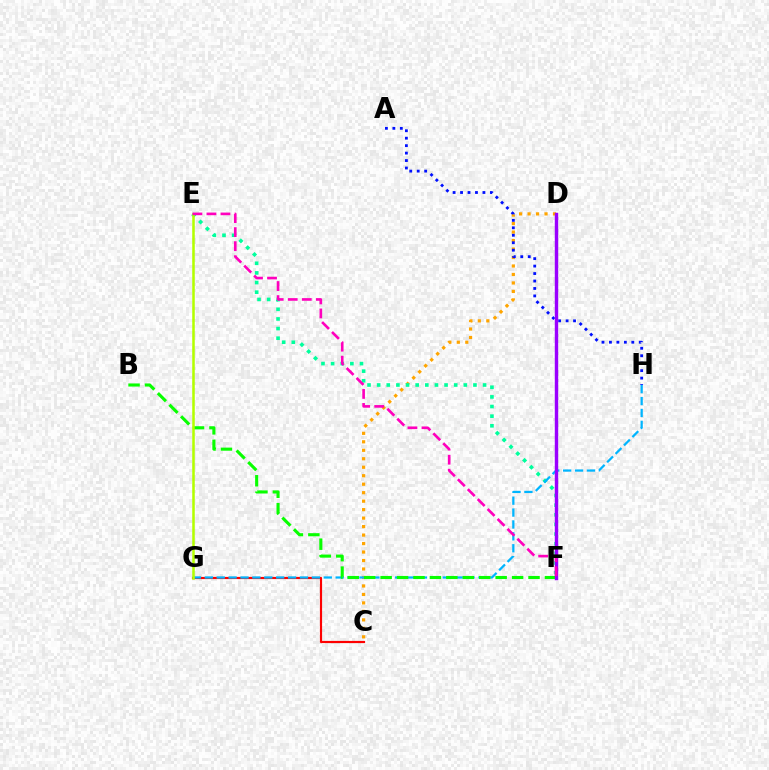{('C', 'D'): [{'color': '#ffa500', 'line_style': 'dotted', 'thickness': 2.3}], ('E', 'F'): [{'color': '#00ff9d', 'line_style': 'dotted', 'thickness': 2.62}, {'color': '#ff00bd', 'line_style': 'dashed', 'thickness': 1.91}], ('C', 'G'): [{'color': '#ff0000', 'line_style': 'solid', 'thickness': 1.56}], ('G', 'H'): [{'color': '#00b5ff', 'line_style': 'dashed', 'thickness': 1.62}], ('A', 'H'): [{'color': '#0010ff', 'line_style': 'dotted', 'thickness': 2.03}], ('B', 'F'): [{'color': '#08ff00', 'line_style': 'dashed', 'thickness': 2.23}], ('E', 'G'): [{'color': '#b3ff00', 'line_style': 'solid', 'thickness': 1.83}], ('D', 'F'): [{'color': '#9b00ff', 'line_style': 'solid', 'thickness': 2.46}]}